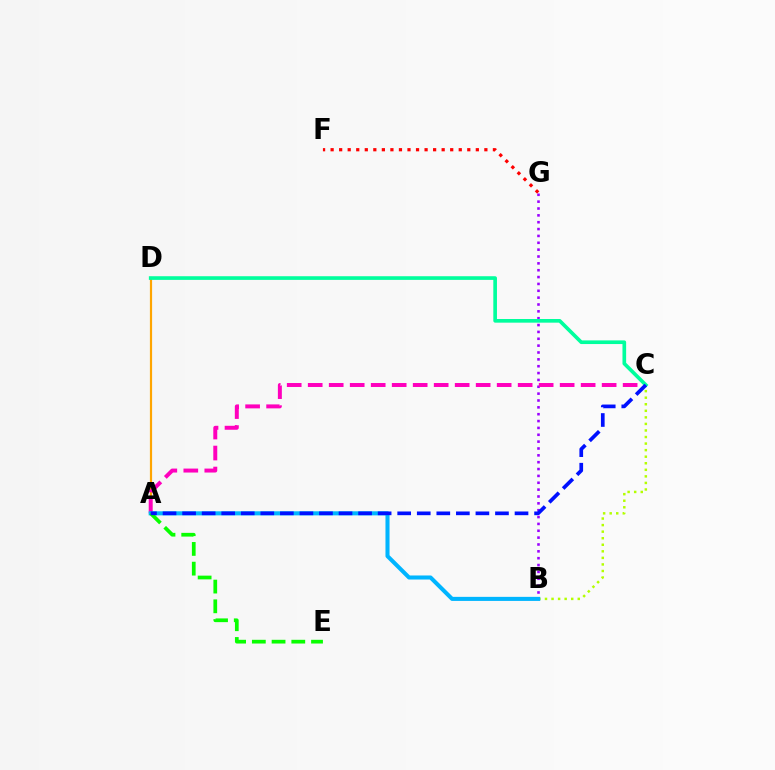{('B', 'C'): [{'color': '#b3ff00', 'line_style': 'dotted', 'thickness': 1.78}], ('B', 'G'): [{'color': '#9b00ff', 'line_style': 'dotted', 'thickness': 1.86}], ('A', 'D'): [{'color': '#ffa500', 'line_style': 'solid', 'thickness': 1.58}], ('A', 'C'): [{'color': '#ff00bd', 'line_style': 'dashed', 'thickness': 2.85}, {'color': '#0010ff', 'line_style': 'dashed', 'thickness': 2.66}], ('C', 'D'): [{'color': '#00ff9d', 'line_style': 'solid', 'thickness': 2.63}], ('A', 'B'): [{'color': '#00b5ff', 'line_style': 'solid', 'thickness': 2.92}], ('F', 'G'): [{'color': '#ff0000', 'line_style': 'dotted', 'thickness': 2.32}], ('A', 'E'): [{'color': '#08ff00', 'line_style': 'dashed', 'thickness': 2.68}]}